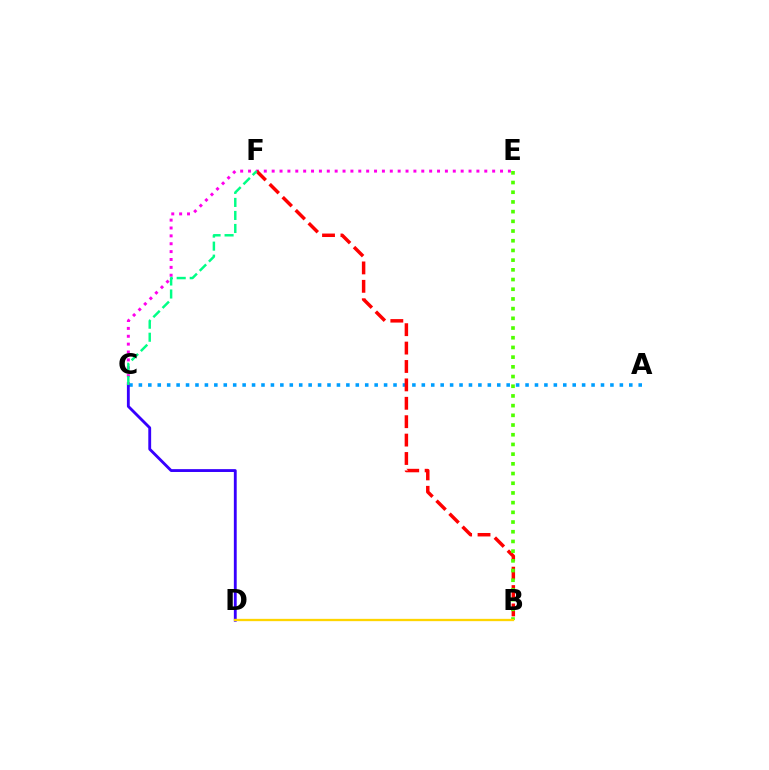{('A', 'C'): [{'color': '#009eff', 'line_style': 'dotted', 'thickness': 2.56}], ('C', 'E'): [{'color': '#ff00ed', 'line_style': 'dotted', 'thickness': 2.14}], ('B', 'F'): [{'color': '#ff0000', 'line_style': 'dashed', 'thickness': 2.5}], ('C', 'D'): [{'color': '#3700ff', 'line_style': 'solid', 'thickness': 2.05}], ('B', 'E'): [{'color': '#4fff00', 'line_style': 'dotted', 'thickness': 2.64}], ('C', 'F'): [{'color': '#00ff86', 'line_style': 'dashed', 'thickness': 1.77}], ('B', 'D'): [{'color': '#ffd500', 'line_style': 'solid', 'thickness': 1.67}]}